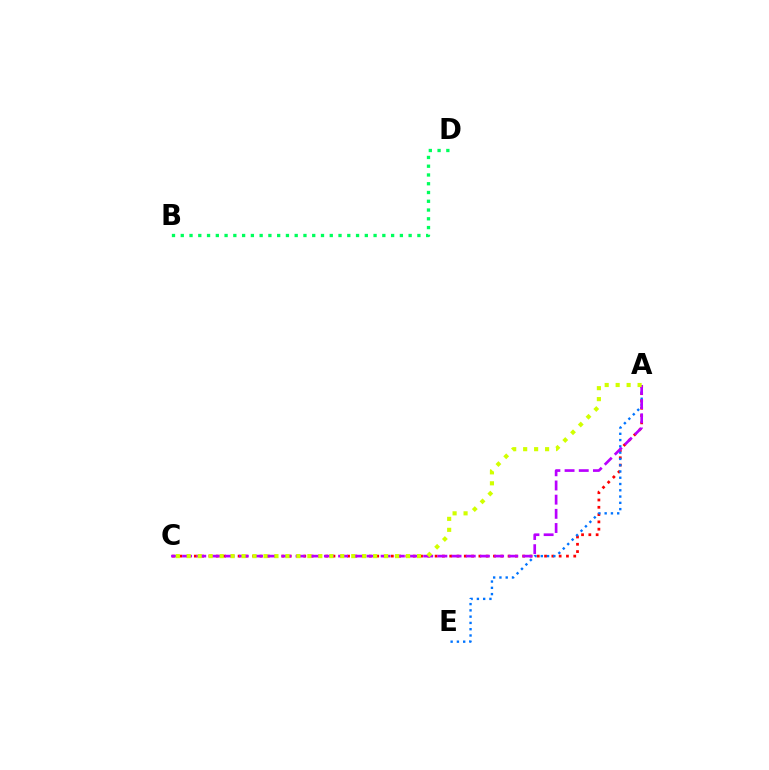{('A', 'C'): [{'color': '#ff0000', 'line_style': 'dotted', 'thickness': 1.98}, {'color': '#b900ff', 'line_style': 'dashed', 'thickness': 1.93}, {'color': '#d1ff00', 'line_style': 'dotted', 'thickness': 2.98}], ('A', 'E'): [{'color': '#0074ff', 'line_style': 'dotted', 'thickness': 1.71}], ('B', 'D'): [{'color': '#00ff5c', 'line_style': 'dotted', 'thickness': 2.38}]}